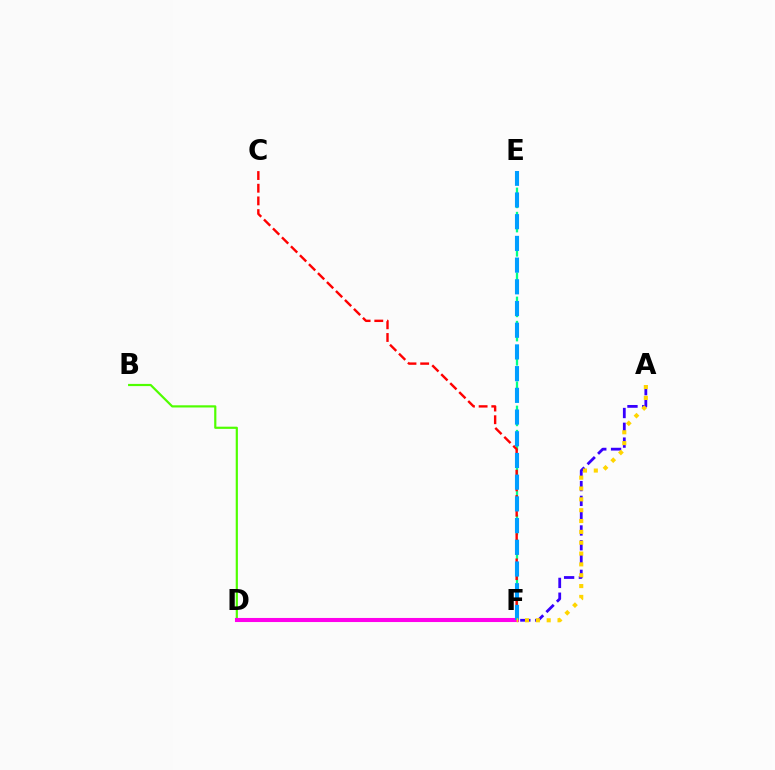{('A', 'D'): [{'color': '#3700ff', 'line_style': 'dashed', 'thickness': 2.01}], ('E', 'F'): [{'color': '#00ff86', 'line_style': 'dashed', 'thickness': 1.65}, {'color': '#009eff', 'line_style': 'dashed', 'thickness': 2.95}], ('C', 'F'): [{'color': '#ff0000', 'line_style': 'dashed', 'thickness': 1.72}], ('B', 'D'): [{'color': '#4fff00', 'line_style': 'solid', 'thickness': 1.58}], ('D', 'F'): [{'color': '#ff00ed', 'line_style': 'solid', 'thickness': 2.94}], ('A', 'F'): [{'color': '#ffd500', 'line_style': 'dotted', 'thickness': 2.95}]}